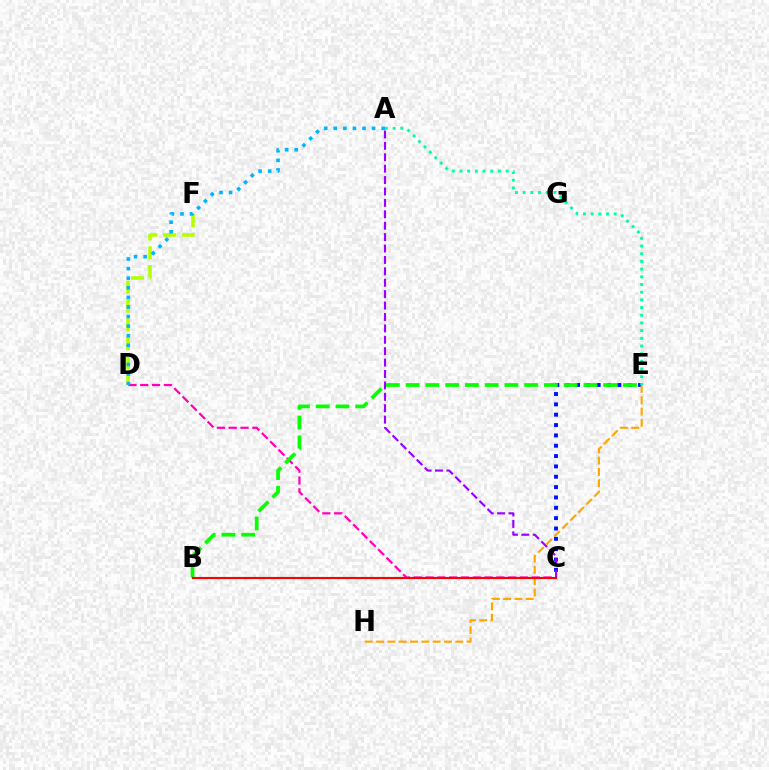{('C', 'E'): [{'color': '#0010ff', 'line_style': 'dotted', 'thickness': 2.81}], ('C', 'D'): [{'color': '#ff00bd', 'line_style': 'dashed', 'thickness': 1.6}], ('D', 'F'): [{'color': '#b3ff00', 'line_style': 'dashed', 'thickness': 2.56}], ('A', 'C'): [{'color': '#9b00ff', 'line_style': 'dashed', 'thickness': 1.55}], ('E', 'H'): [{'color': '#ffa500', 'line_style': 'dashed', 'thickness': 1.54}], ('A', 'D'): [{'color': '#00b5ff', 'line_style': 'dotted', 'thickness': 2.6}], ('B', 'E'): [{'color': '#08ff00', 'line_style': 'dashed', 'thickness': 2.68}], ('B', 'C'): [{'color': '#ff0000', 'line_style': 'solid', 'thickness': 1.54}], ('A', 'E'): [{'color': '#00ff9d', 'line_style': 'dotted', 'thickness': 2.09}]}